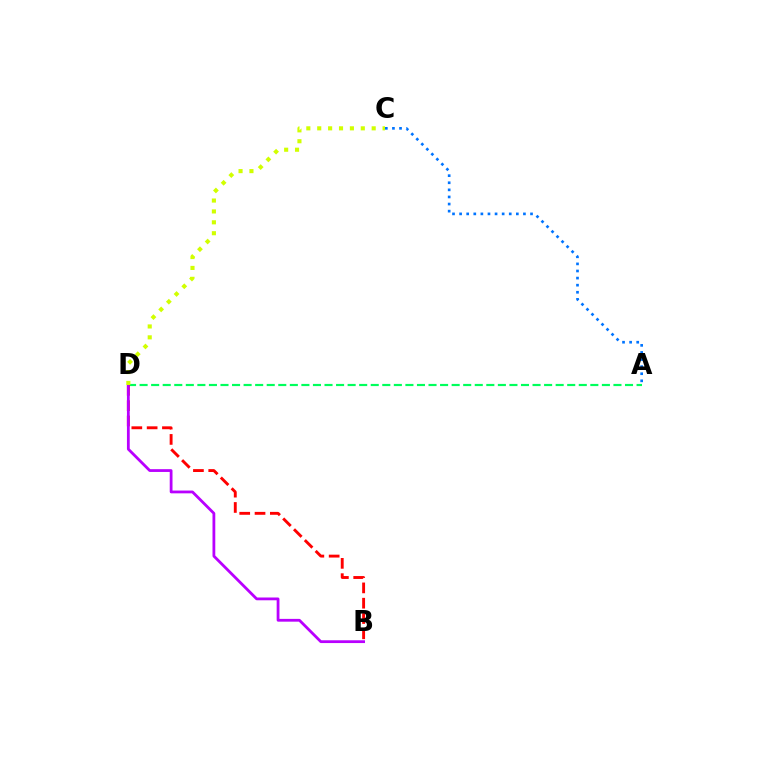{('A', 'D'): [{'color': '#00ff5c', 'line_style': 'dashed', 'thickness': 1.57}], ('B', 'D'): [{'color': '#ff0000', 'line_style': 'dashed', 'thickness': 2.08}, {'color': '#b900ff', 'line_style': 'solid', 'thickness': 2.01}], ('C', 'D'): [{'color': '#d1ff00', 'line_style': 'dotted', 'thickness': 2.96}], ('A', 'C'): [{'color': '#0074ff', 'line_style': 'dotted', 'thickness': 1.93}]}